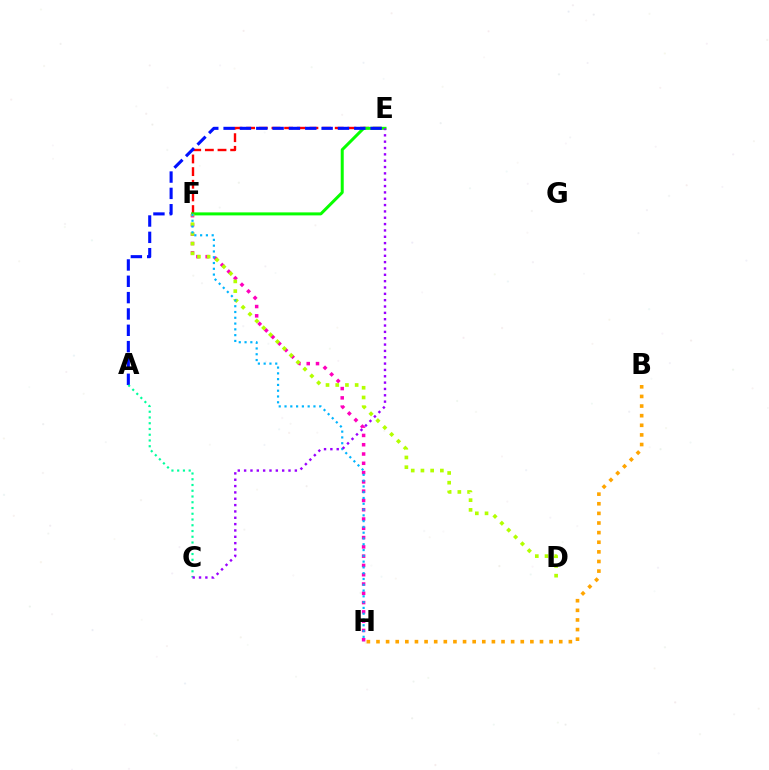{('E', 'F'): [{'color': '#ff0000', 'line_style': 'dashed', 'thickness': 1.72}, {'color': '#08ff00', 'line_style': 'solid', 'thickness': 2.16}], ('B', 'H'): [{'color': '#ffa500', 'line_style': 'dotted', 'thickness': 2.61}], ('F', 'H'): [{'color': '#ff00bd', 'line_style': 'dotted', 'thickness': 2.52}, {'color': '#00b5ff', 'line_style': 'dotted', 'thickness': 1.57}], ('A', 'E'): [{'color': '#0010ff', 'line_style': 'dashed', 'thickness': 2.22}], ('D', 'F'): [{'color': '#b3ff00', 'line_style': 'dotted', 'thickness': 2.64}], ('A', 'C'): [{'color': '#00ff9d', 'line_style': 'dotted', 'thickness': 1.56}], ('C', 'E'): [{'color': '#9b00ff', 'line_style': 'dotted', 'thickness': 1.72}]}